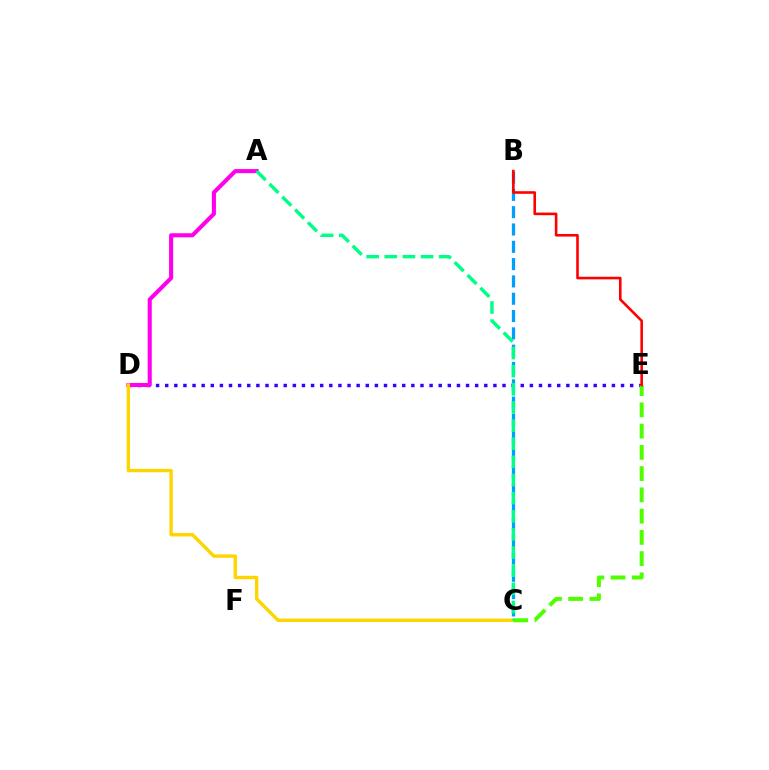{('D', 'E'): [{'color': '#3700ff', 'line_style': 'dotted', 'thickness': 2.48}], ('A', 'D'): [{'color': '#ff00ed', 'line_style': 'solid', 'thickness': 2.94}], ('B', 'C'): [{'color': '#009eff', 'line_style': 'dashed', 'thickness': 2.35}], ('C', 'D'): [{'color': '#ffd500', 'line_style': 'solid', 'thickness': 2.44}], ('C', 'E'): [{'color': '#4fff00', 'line_style': 'dashed', 'thickness': 2.89}], ('B', 'E'): [{'color': '#ff0000', 'line_style': 'solid', 'thickness': 1.88}], ('A', 'C'): [{'color': '#00ff86', 'line_style': 'dashed', 'thickness': 2.46}]}